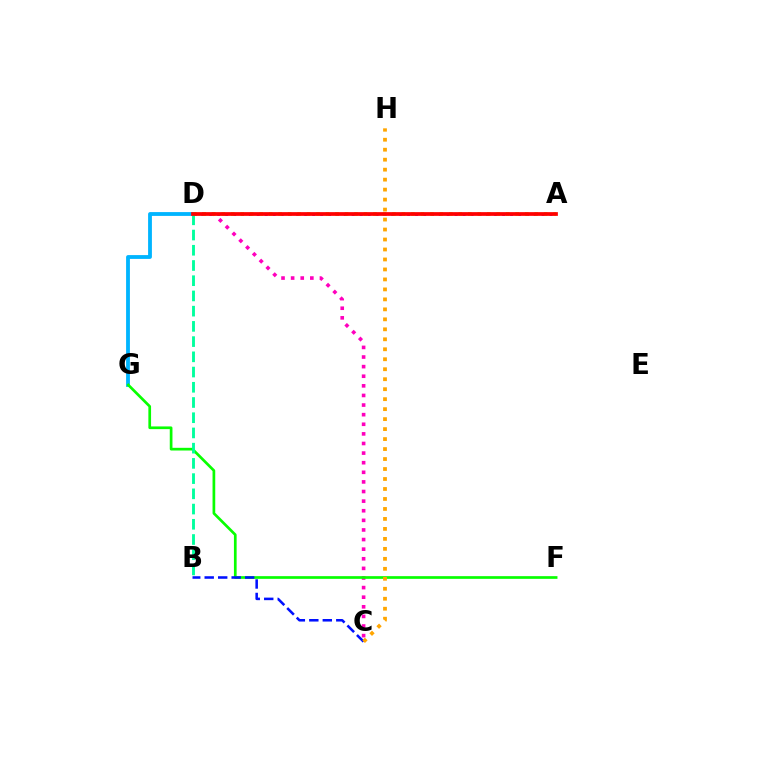{('A', 'D'): [{'color': '#9b00ff', 'line_style': 'dotted', 'thickness': 2.15}, {'color': '#b3ff00', 'line_style': 'dotted', 'thickness': 2.58}, {'color': '#ff0000', 'line_style': 'solid', 'thickness': 2.69}], ('C', 'D'): [{'color': '#ff00bd', 'line_style': 'dotted', 'thickness': 2.61}], ('D', 'G'): [{'color': '#00b5ff', 'line_style': 'solid', 'thickness': 2.75}], ('F', 'G'): [{'color': '#08ff00', 'line_style': 'solid', 'thickness': 1.94}], ('B', 'D'): [{'color': '#00ff9d', 'line_style': 'dashed', 'thickness': 2.07}], ('B', 'C'): [{'color': '#0010ff', 'line_style': 'dashed', 'thickness': 1.83}], ('C', 'H'): [{'color': '#ffa500', 'line_style': 'dotted', 'thickness': 2.71}]}